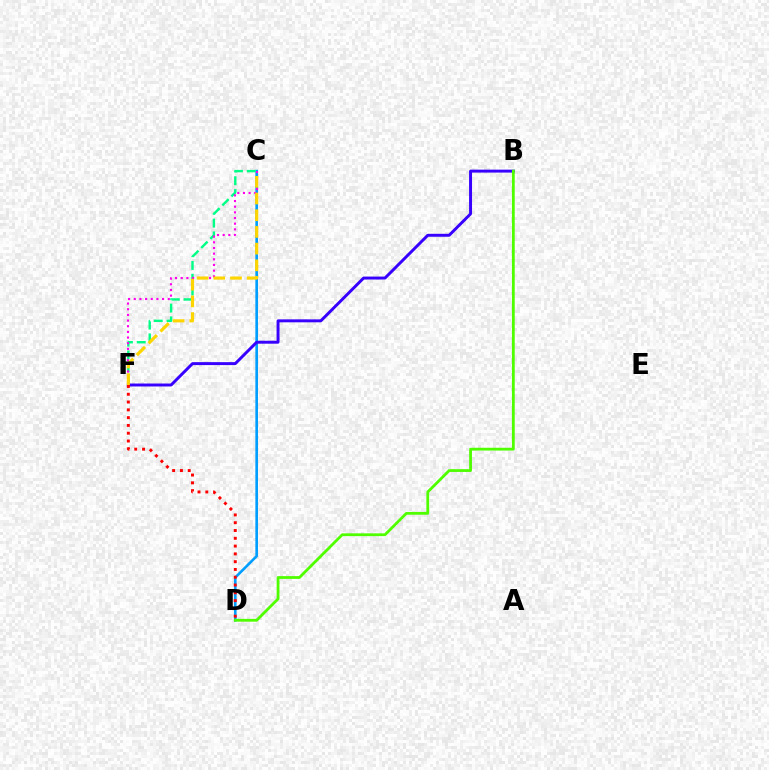{('C', 'D'): [{'color': '#009eff', 'line_style': 'solid', 'thickness': 1.89}], ('C', 'F'): [{'color': '#00ff86', 'line_style': 'dashed', 'thickness': 1.74}, {'color': '#ff00ed', 'line_style': 'dotted', 'thickness': 1.54}, {'color': '#ffd500', 'line_style': 'dashed', 'thickness': 2.27}], ('B', 'F'): [{'color': '#3700ff', 'line_style': 'solid', 'thickness': 2.13}], ('D', 'F'): [{'color': '#ff0000', 'line_style': 'dotted', 'thickness': 2.12}], ('B', 'D'): [{'color': '#4fff00', 'line_style': 'solid', 'thickness': 2.02}]}